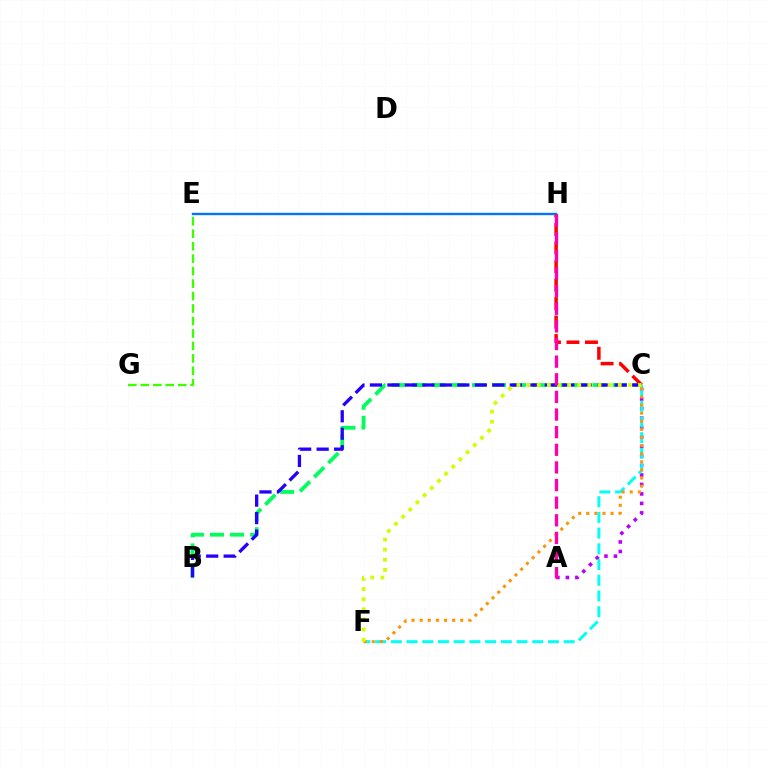{('E', 'G'): [{'color': '#3dff00', 'line_style': 'dashed', 'thickness': 1.69}], ('B', 'C'): [{'color': '#00ff5c', 'line_style': 'dashed', 'thickness': 2.73}, {'color': '#2500ff', 'line_style': 'dashed', 'thickness': 2.38}], ('C', 'H'): [{'color': '#ff0000', 'line_style': 'dashed', 'thickness': 2.51}], ('A', 'C'): [{'color': '#b900ff', 'line_style': 'dotted', 'thickness': 2.58}], ('C', 'F'): [{'color': '#00fff6', 'line_style': 'dashed', 'thickness': 2.13}, {'color': '#ff9400', 'line_style': 'dotted', 'thickness': 2.2}, {'color': '#d1ff00', 'line_style': 'dotted', 'thickness': 2.75}], ('E', 'H'): [{'color': '#0074ff', 'line_style': 'solid', 'thickness': 1.69}], ('A', 'H'): [{'color': '#ff00ac', 'line_style': 'dashed', 'thickness': 2.39}]}